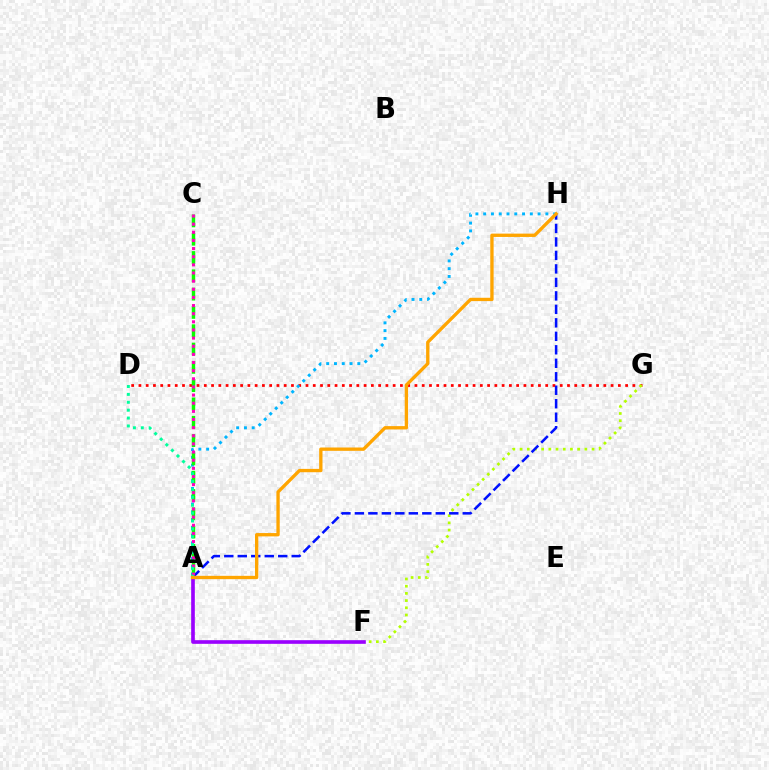{('D', 'G'): [{'color': '#ff0000', 'line_style': 'dotted', 'thickness': 1.97}], ('A', 'H'): [{'color': '#00b5ff', 'line_style': 'dotted', 'thickness': 2.11}, {'color': '#0010ff', 'line_style': 'dashed', 'thickness': 1.83}, {'color': '#ffa500', 'line_style': 'solid', 'thickness': 2.4}], ('A', 'C'): [{'color': '#08ff00', 'line_style': 'dashed', 'thickness': 2.49}, {'color': '#ff00bd', 'line_style': 'dotted', 'thickness': 2.21}], ('F', 'G'): [{'color': '#b3ff00', 'line_style': 'dotted', 'thickness': 1.96}], ('A', 'F'): [{'color': '#9b00ff', 'line_style': 'solid', 'thickness': 2.62}], ('A', 'D'): [{'color': '#00ff9d', 'line_style': 'dotted', 'thickness': 2.14}]}